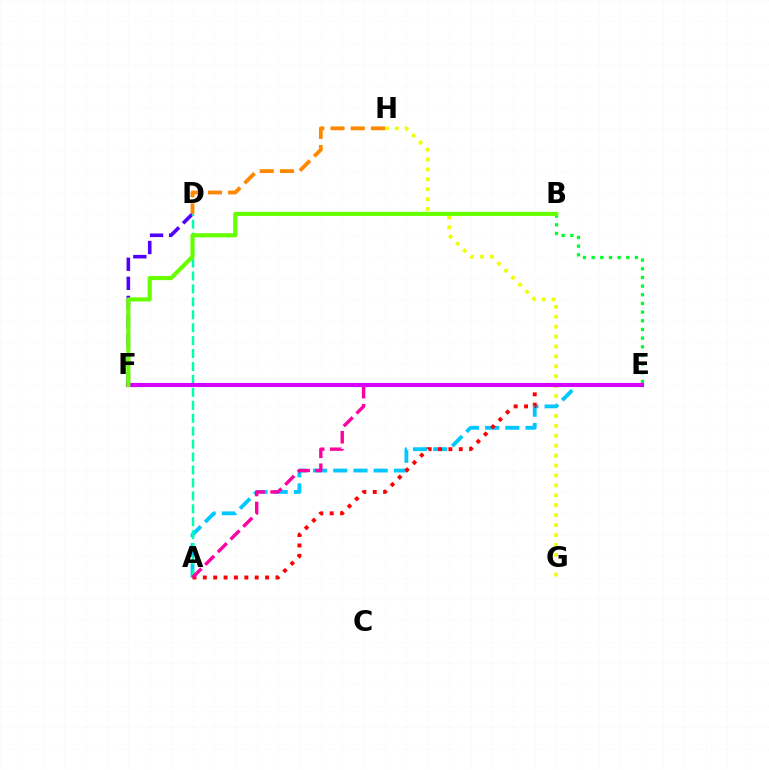{('G', 'H'): [{'color': '#eeff00', 'line_style': 'dotted', 'thickness': 2.7}], ('B', 'E'): [{'color': '#00ff27', 'line_style': 'dotted', 'thickness': 2.35}], ('A', 'E'): [{'color': '#00c7ff', 'line_style': 'dashed', 'thickness': 2.75}, {'color': '#ff0000', 'line_style': 'dotted', 'thickness': 2.82}, {'color': '#ff00a0', 'line_style': 'dashed', 'thickness': 2.44}], ('D', 'F'): [{'color': '#4f00ff', 'line_style': 'dashed', 'thickness': 2.59}], ('E', 'F'): [{'color': '#003fff', 'line_style': 'dashed', 'thickness': 1.7}, {'color': '#d600ff', 'line_style': 'solid', 'thickness': 2.99}], ('A', 'D'): [{'color': '#00ffaf', 'line_style': 'dashed', 'thickness': 1.76}], ('D', 'H'): [{'color': '#ff8800', 'line_style': 'dashed', 'thickness': 2.75}], ('B', 'F'): [{'color': '#66ff00', 'line_style': 'solid', 'thickness': 2.98}]}